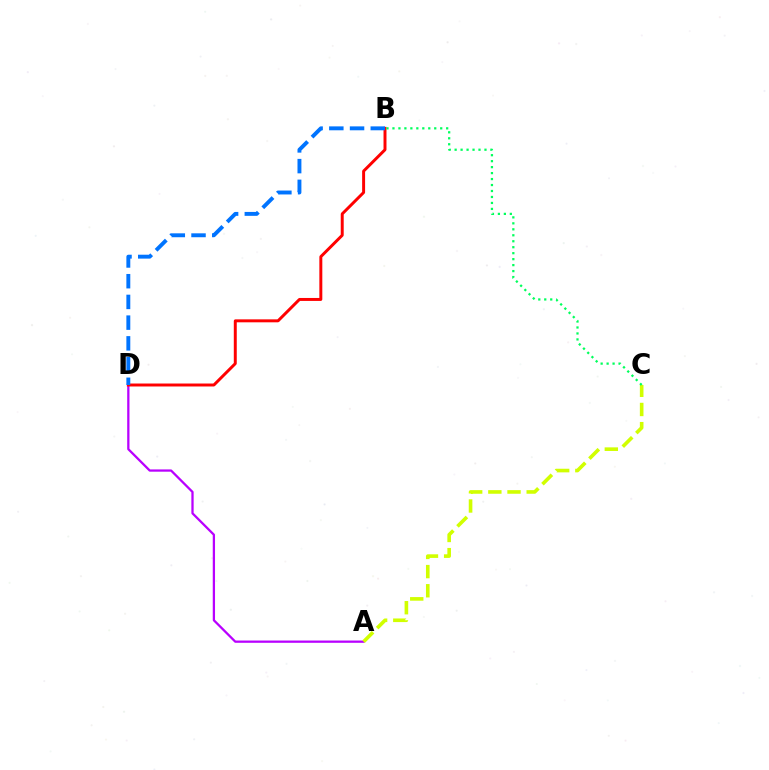{('A', 'D'): [{'color': '#b900ff', 'line_style': 'solid', 'thickness': 1.64}], ('B', 'D'): [{'color': '#ff0000', 'line_style': 'solid', 'thickness': 2.13}, {'color': '#0074ff', 'line_style': 'dashed', 'thickness': 2.81}], ('A', 'C'): [{'color': '#d1ff00', 'line_style': 'dashed', 'thickness': 2.6}], ('B', 'C'): [{'color': '#00ff5c', 'line_style': 'dotted', 'thickness': 1.62}]}